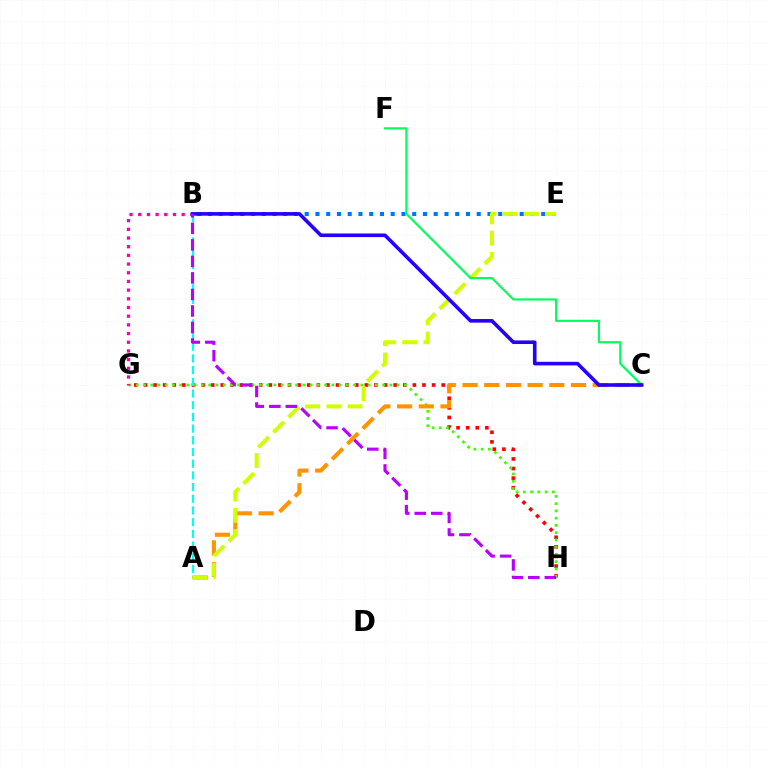{('G', 'H'): [{'color': '#ff0000', 'line_style': 'dotted', 'thickness': 2.61}, {'color': '#3dff00', 'line_style': 'dotted', 'thickness': 1.97}], ('A', 'B'): [{'color': '#00fff6', 'line_style': 'dashed', 'thickness': 1.59}], ('A', 'C'): [{'color': '#ff9400', 'line_style': 'dashed', 'thickness': 2.95}], ('B', 'E'): [{'color': '#0074ff', 'line_style': 'dotted', 'thickness': 2.92}], ('A', 'E'): [{'color': '#d1ff00', 'line_style': 'dashed', 'thickness': 2.89}], ('C', 'F'): [{'color': '#00ff5c', 'line_style': 'solid', 'thickness': 1.56}], ('B', 'G'): [{'color': '#ff00ac', 'line_style': 'dotted', 'thickness': 2.36}], ('B', 'C'): [{'color': '#2500ff', 'line_style': 'solid', 'thickness': 2.59}], ('B', 'H'): [{'color': '#b900ff', 'line_style': 'dashed', 'thickness': 2.24}]}